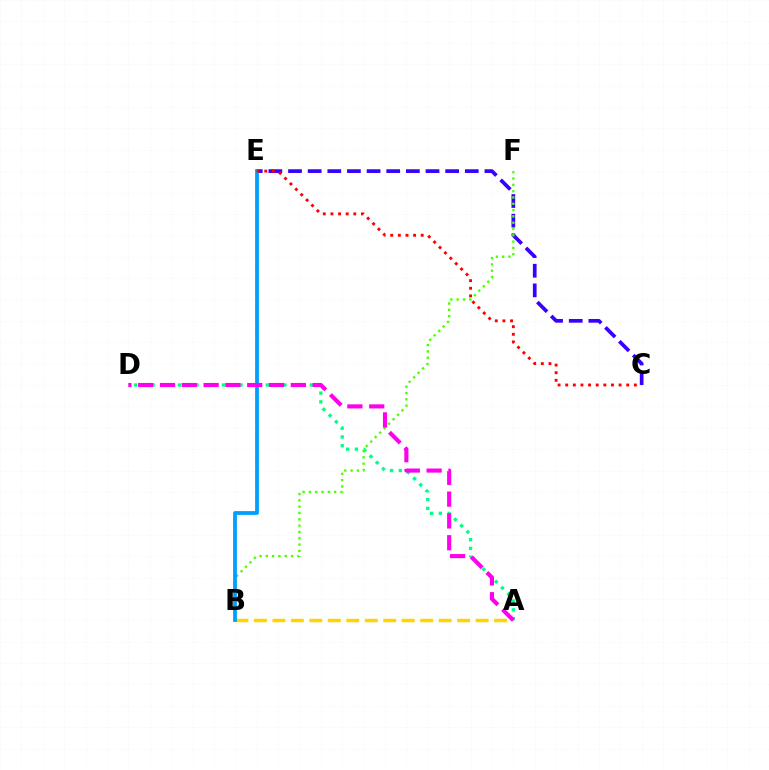{('A', 'D'): [{'color': '#00ff86', 'line_style': 'dotted', 'thickness': 2.39}, {'color': '#ff00ed', 'line_style': 'dashed', 'thickness': 2.96}], ('A', 'B'): [{'color': '#ffd500', 'line_style': 'dashed', 'thickness': 2.51}], ('C', 'E'): [{'color': '#3700ff', 'line_style': 'dashed', 'thickness': 2.67}, {'color': '#ff0000', 'line_style': 'dotted', 'thickness': 2.07}], ('B', 'F'): [{'color': '#4fff00', 'line_style': 'dotted', 'thickness': 1.71}], ('B', 'E'): [{'color': '#009eff', 'line_style': 'solid', 'thickness': 2.72}]}